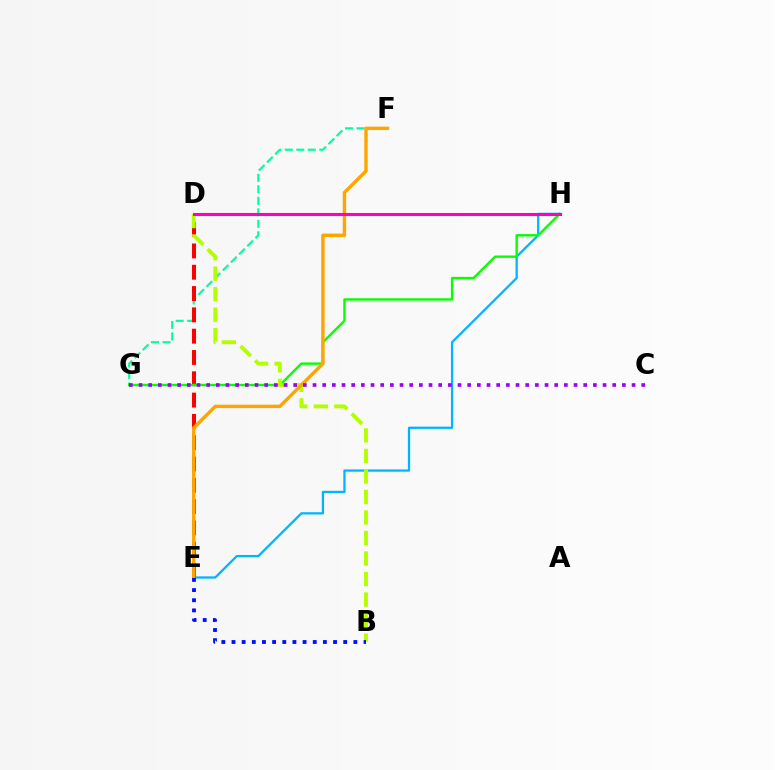{('E', 'H'): [{'color': '#00b5ff', 'line_style': 'solid', 'thickness': 1.63}], ('F', 'G'): [{'color': '#00ff9d', 'line_style': 'dashed', 'thickness': 1.56}], ('D', 'E'): [{'color': '#ff0000', 'line_style': 'dashed', 'thickness': 2.89}], ('G', 'H'): [{'color': '#08ff00', 'line_style': 'solid', 'thickness': 1.72}], ('B', 'D'): [{'color': '#b3ff00', 'line_style': 'dashed', 'thickness': 2.79}], ('E', 'F'): [{'color': '#ffa500', 'line_style': 'solid', 'thickness': 2.46}], ('C', 'G'): [{'color': '#9b00ff', 'line_style': 'dotted', 'thickness': 2.63}], ('D', 'H'): [{'color': '#ff00bd', 'line_style': 'solid', 'thickness': 2.22}], ('B', 'E'): [{'color': '#0010ff', 'line_style': 'dotted', 'thickness': 2.76}]}